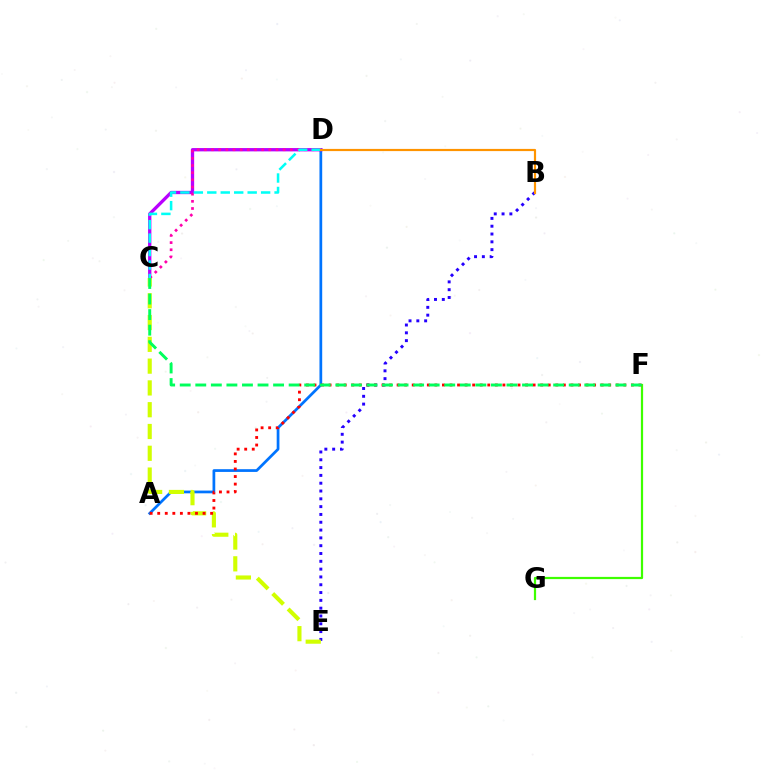{('A', 'D'): [{'color': '#0074ff', 'line_style': 'solid', 'thickness': 1.97}], ('C', 'D'): [{'color': '#b900ff', 'line_style': 'solid', 'thickness': 2.38}, {'color': '#ff00ac', 'line_style': 'dotted', 'thickness': 1.95}, {'color': '#00fff6', 'line_style': 'dashed', 'thickness': 1.83}], ('B', 'E'): [{'color': '#2500ff', 'line_style': 'dotted', 'thickness': 2.12}], ('C', 'E'): [{'color': '#d1ff00', 'line_style': 'dashed', 'thickness': 2.96}], ('F', 'G'): [{'color': '#3dff00', 'line_style': 'solid', 'thickness': 1.6}], ('A', 'F'): [{'color': '#ff0000', 'line_style': 'dotted', 'thickness': 2.05}], ('C', 'F'): [{'color': '#00ff5c', 'line_style': 'dashed', 'thickness': 2.11}], ('B', 'D'): [{'color': '#ff9400', 'line_style': 'solid', 'thickness': 1.57}]}